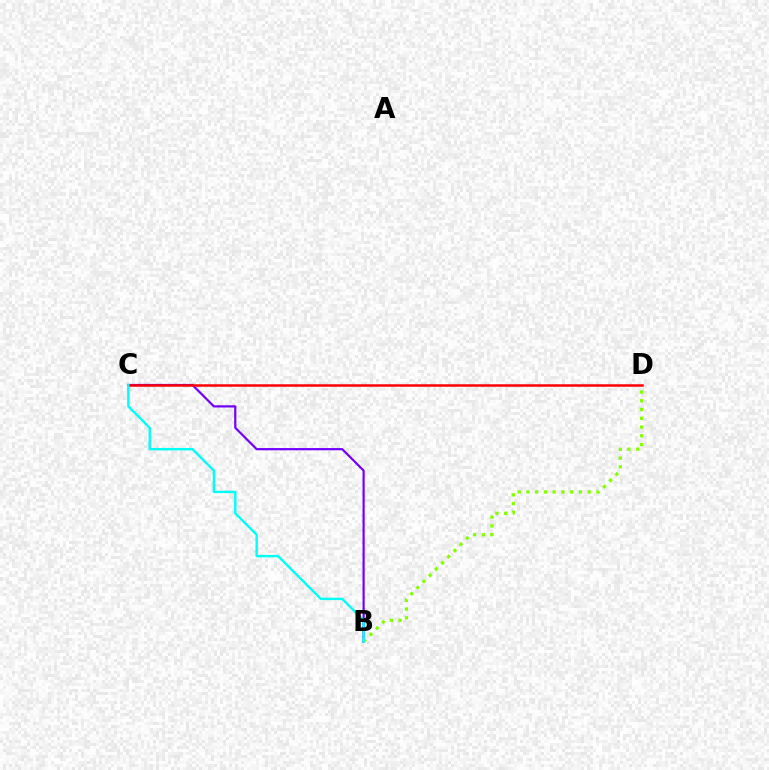{('B', 'C'): [{'color': '#7200ff', 'line_style': 'solid', 'thickness': 1.59}, {'color': '#00fff6', 'line_style': 'solid', 'thickness': 1.73}], ('B', 'D'): [{'color': '#84ff00', 'line_style': 'dotted', 'thickness': 2.38}], ('C', 'D'): [{'color': '#ff0000', 'line_style': 'solid', 'thickness': 1.8}]}